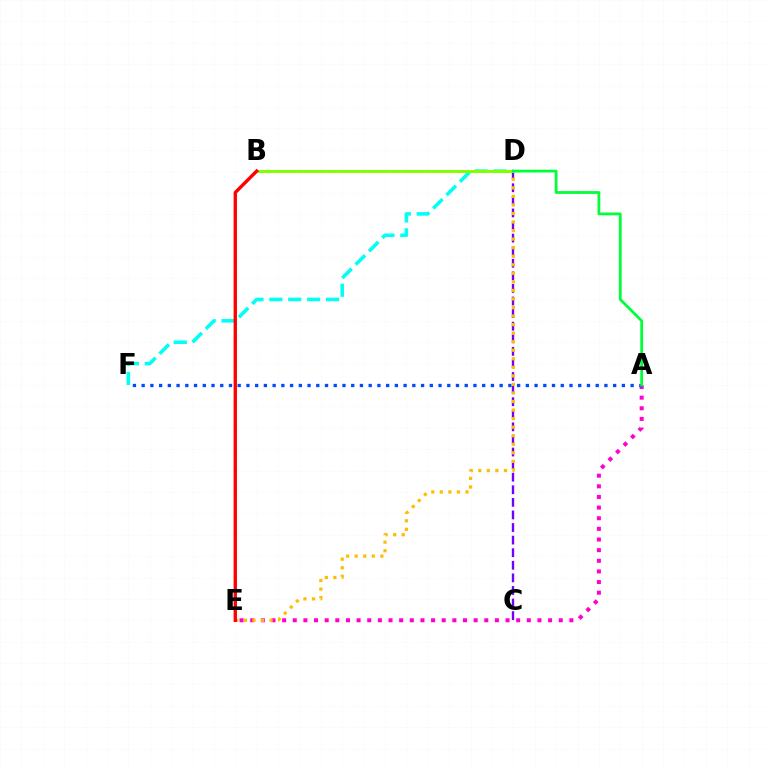{('C', 'D'): [{'color': '#7200ff', 'line_style': 'dashed', 'thickness': 1.71}], ('D', 'F'): [{'color': '#00fff6', 'line_style': 'dashed', 'thickness': 2.57}], ('A', 'E'): [{'color': '#ff00cf', 'line_style': 'dotted', 'thickness': 2.89}], ('B', 'D'): [{'color': '#84ff00', 'line_style': 'solid', 'thickness': 2.17}], ('A', 'F'): [{'color': '#004bff', 'line_style': 'dotted', 'thickness': 2.37}], ('D', 'E'): [{'color': '#ffbd00', 'line_style': 'dotted', 'thickness': 2.32}], ('A', 'D'): [{'color': '#00ff39', 'line_style': 'solid', 'thickness': 2.01}], ('B', 'E'): [{'color': '#ff0000', 'line_style': 'solid', 'thickness': 2.42}]}